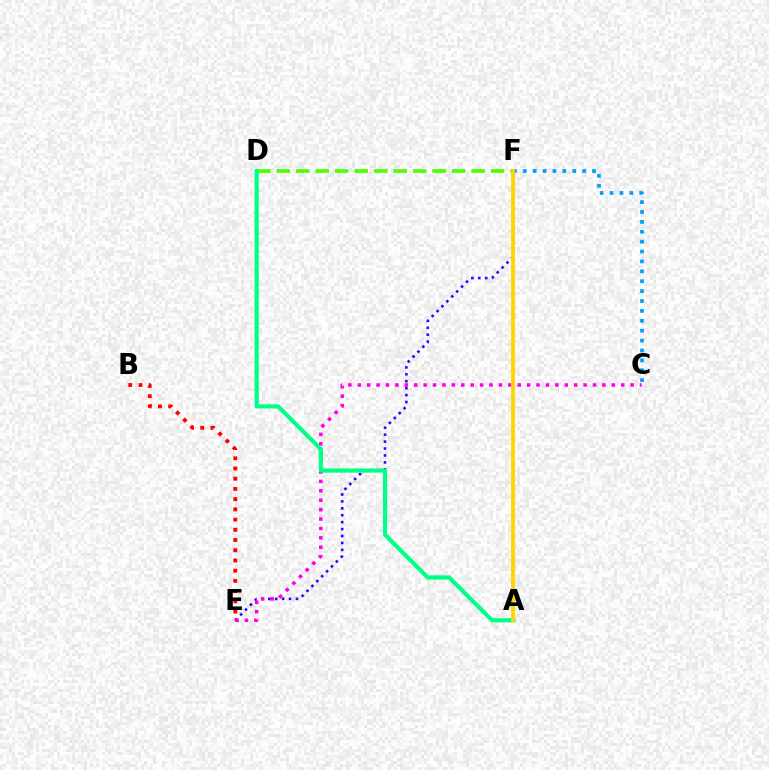{('E', 'F'): [{'color': '#3700ff', 'line_style': 'dotted', 'thickness': 1.88}], ('C', 'E'): [{'color': '#ff00ed', 'line_style': 'dotted', 'thickness': 2.56}], ('C', 'F'): [{'color': '#009eff', 'line_style': 'dotted', 'thickness': 2.69}], ('D', 'F'): [{'color': '#4fff00', 'line_style': 'dashed', 'thickness': 2.65}], ('A', 'D'): [{'color': '#00ff86', 'line_style': 'solid', 'thickness': 2.99}], ('B', 'E'): [{'color': '#ff0000', 'line_style': 'dotted', 'thickness': 2.78}], ('A', 'F'): [{'color': '#ffd500', 'line_style': 'solid', 'thickness': 2.75}]}